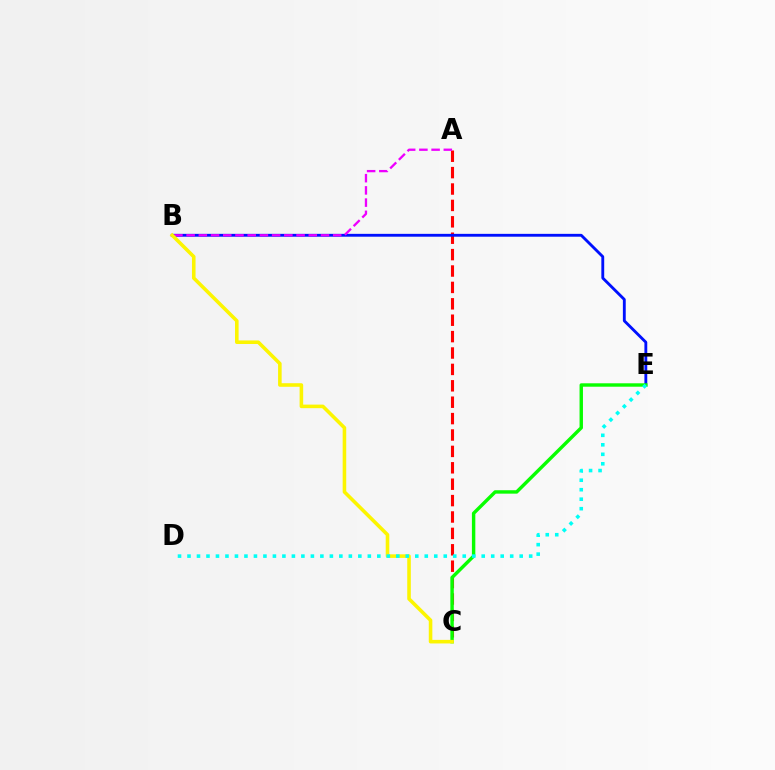{('A', 'C'): [{'color': '#ff0000', 'line_style': 'dashed', 'thickness': 2.23}], ('B', 'E'): [{'color': '#0010ff', 'line_style': 'solid', 'thickness': 2.05}], ('C', 'E'): [{'color': '#08ff00', 'line_style': 'solid', 'thickness': 2.46}], ('A', 'B'): [{'color': '#ee00ff', 'line_style': 'dashed', 'thickness': 1.66}], ('B', 'C'): [{'color': '#fcf500', 'line_style': 'solid', 'thickness': 2.57}], ('D', 'E'): [{'color': '#00fff6', 'line_style': 'dotted', 'thickness': 2.58}]}